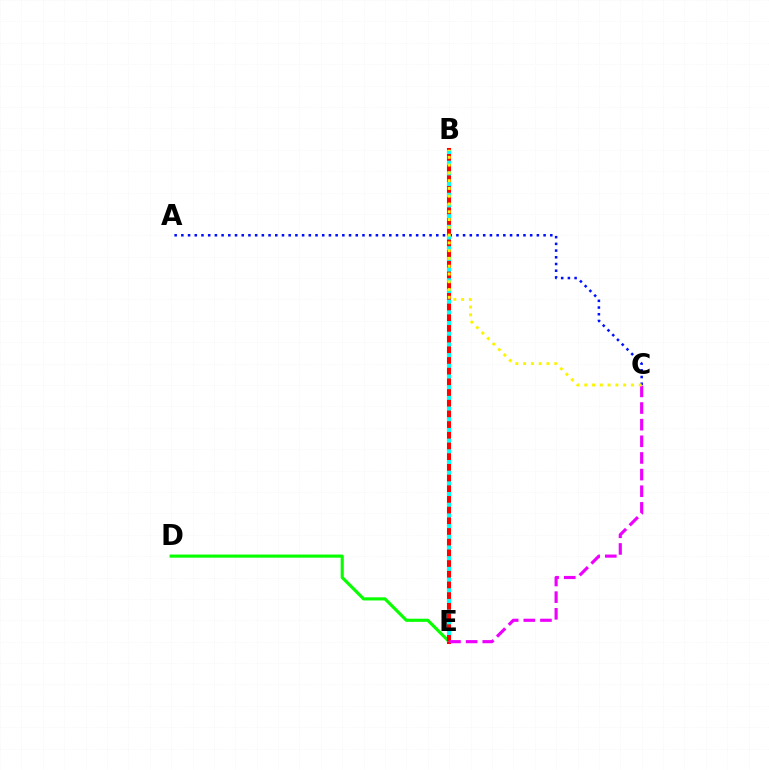{('A', 'C'): [{'color': '#0010ff', 'line_style': 'dotted', 'thickness': 1.82}], ('D', 'E'): [{'color': '#08ff00', 'line_style': 'solid', 'thickness': 2.25}], ('B', 'E'): [{'color': '#ff0000', 'line_style': 'solid', 'thickness': 2.93}, {'color': '#00fff6', 'line_style': 'dotted', 'thickness': 2.9}], ('C', 'E'): [{'color': '#ee00ff', 'line_style': 'dashed', 'thickness': 2.26}], ('B', 'C'): [{'color': '#fcf500', 'line_style': 'dotted', 'thickness': 2.11}]}